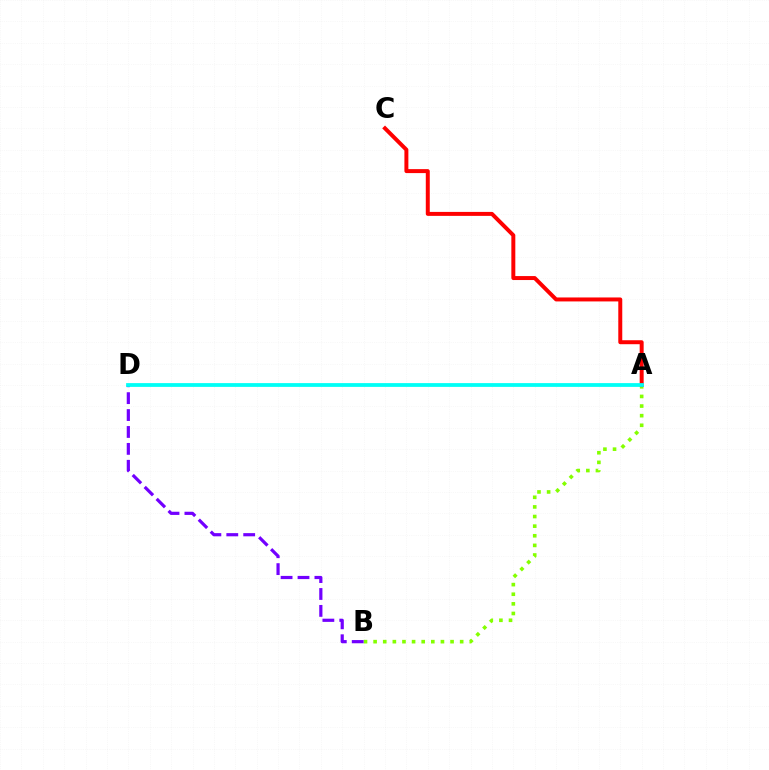{('A', 'B'): [{'color': '#84ff00', 'line_style': 'dotted', 'thickness': 2.61}], ('A', 'C'): [{'color': '#ff0000', 'line_style': 'solid', 'thickness': 2.86}], ('B', 'D'): [{'color': '#7200ff', 'line_style': 'dashed', 'thickness': 2.3}], ('A', 'D'): [{'color': '#00fff6', 'line_style': 'solid', 'thickness': 2.72}]}